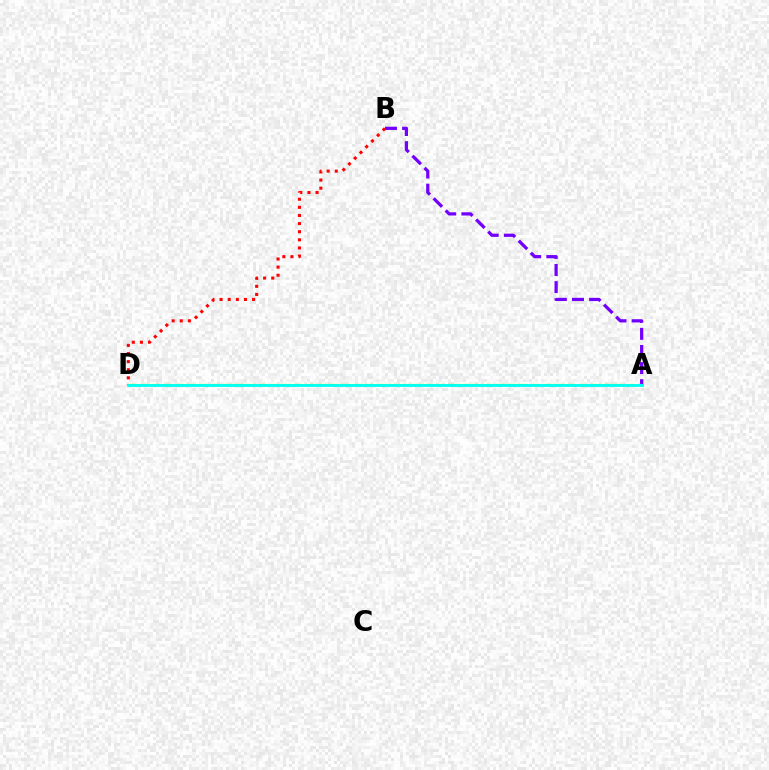{('B', 'D'): [{'color': '#ff0000', 'line_style': 'dotted', 'thickness': 2.21}], ('A', 'B'): [{'color': '#7200ff', 'line_style': 'dashed', 'thickness': 2.32}], ('A', 'D'): [{'color': '#84ff00', 'line_style': 'dashed', 'thickness': 1.61}, {'color': '#00fff6', 'line_style': 'solid', 'thickness': 2.03}]}